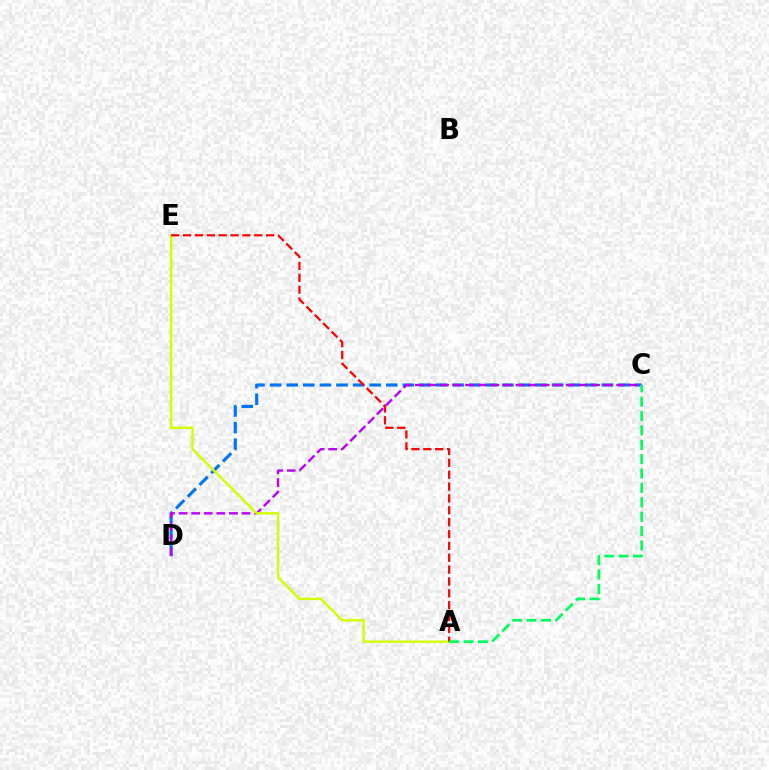{('C', 'D'): [{'color': '#0074ff', 'line_style': 'dashed', 'thickness': 2.25}, {'color': '#b900ff', 'line_style': 'dashed', 'thickness': 1.71}], ('A', 'E'): [{'color': '#d1ff00', 'line_style': 'solid', 'thickness': 1.73}, {'color': '#ff0000', 'line_style': 'dashed', 'thickness': 1.61}], ('A', 'C'): [{'color': '#00ff5c', 'line_style': 'dashed', 'thickness': 1.95}]}